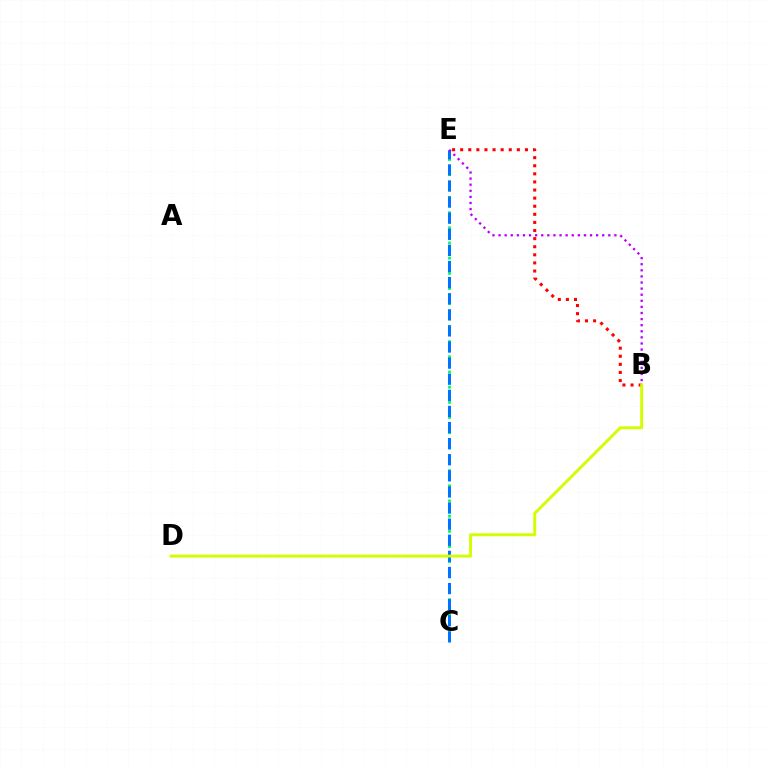{('C', 'E'): [{'color': '#00ff5c', 'line_style': 'dotted', 'thickness': 2.06}, {'color': '#0074ff', 'line_style': 'dashed', 'thickness': 2.19}], ('B', 'E'): [{'color': '#b900ff', 'line_style': 'dotted', 'thickness': 1.66}, {'color': '#ff0000', 'line_style': 'dotted', 'thickness': 2.2}], ('B', 'D'): [{'color': '#d1ff00', 'line_style': 'solid', 'thickness': 2.1}]}